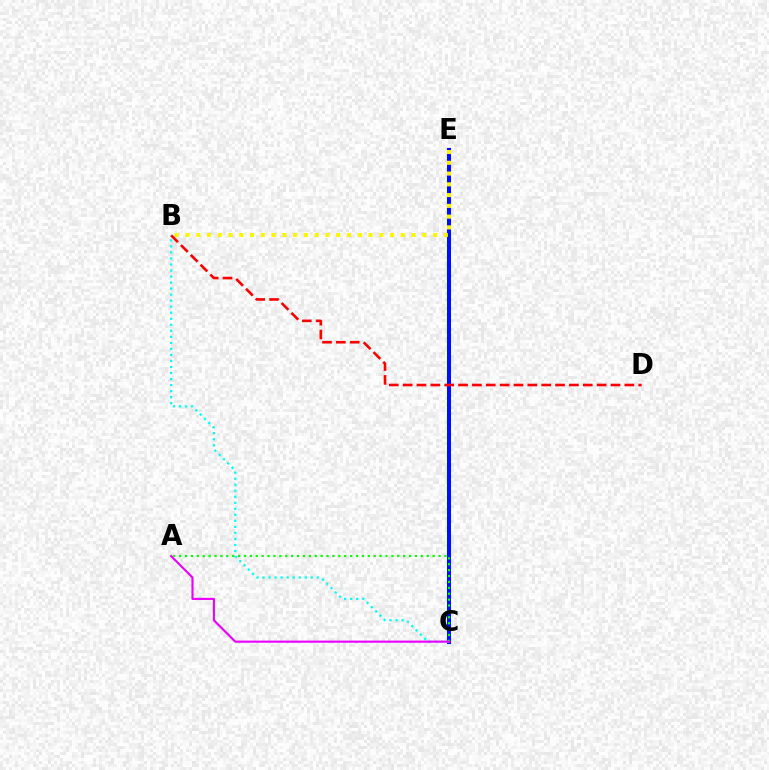{('C', 'E'): [{'color': '#0010ff', 'line_style': 'solid', 'thickness': 2.91}], ('B', 'C'): [{'color': '#00fff6', 'line_style': 'dotted', 'thickness': 1.64}], ('B', 'D'): [{'color': '#ff0000', 'line_style': 'dashed', 'thickness': 1.88}], ('B', 'E'): [{'color': '#fcf500', 'line_style': 'dotted', 'thickness': 2.92}], ('A', 'C'): [{'color': '#08ff00', 'line_style': 'dotted', 'thickness': 1.6}, {'color': '#ee00ff', 'line_style': 'solid', 'thickness': 1.54}]}